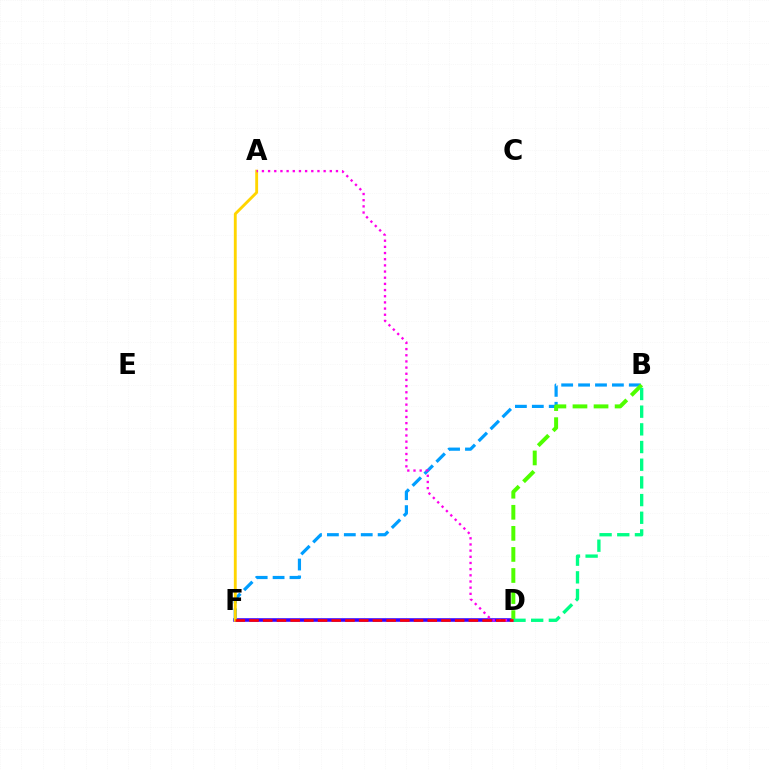{('D', 'F'): [{'color': '#3700ff', 'line_style': 'solid', 'thickness': 2.57}, {'color': '#ff0000', 'line_style': 'dashed', 'thickness': 1.86}], ('B', 'F'): [{'color': '#009eff', 'line_style': 'dashed', 'thickness': 2.3}], ('B', 'D'): [{'color': '#4fff00', 'line_style': 'dashed', 'thickness': 2.86}, {'color': '#00ff86', 'line_style': 'dashed', 'thickness': 2.4}], ('A', 'F'): [{'color': '#ffd500', 'line_style': 'solid', 'thickness': 2.06}], ('A', 'D'): [{'color': '#ff00ed', 'line_style': 'dotted', 'thickness': 1.68}]}